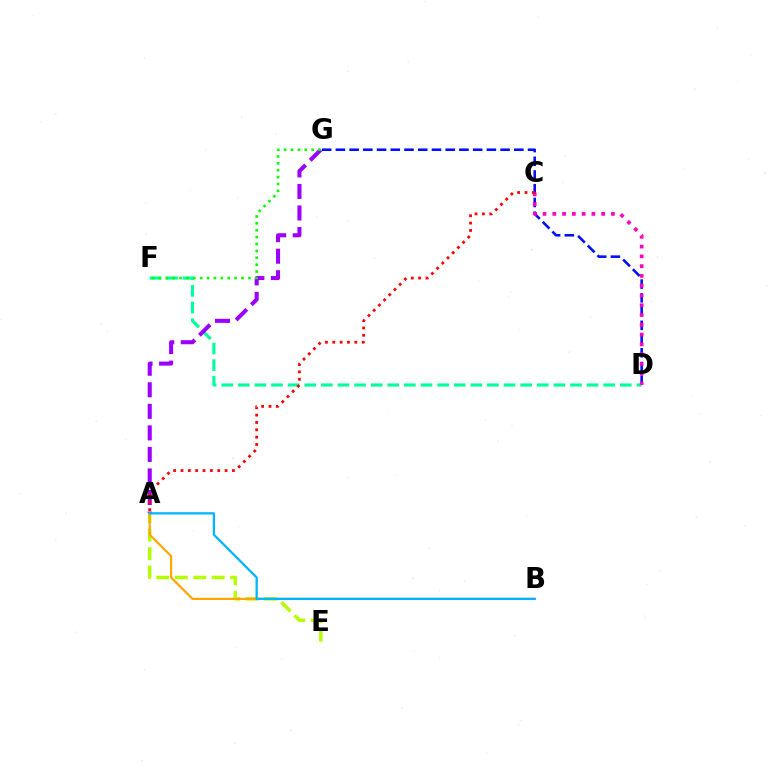{('D', 'F'): [{'color': '#00ff9d', 'line_style': 'dashed', 'thickness': 2.26}], ('A', 'G'): [{'color': '#9b00ff', 'line_style': 'dashed', 'thickness': 2.93}], ('A', 'E'): [{'color': '#b3ff00', 'line_style': 'dashed', 'thickness': 2.51}], ('A', 'B'): [{'color': '#ffa500', 'line_style': 'solid', 'thickness': 1.58}, {'color': '#00b5ff', 'line_style': 'solid', 'thickness': 1.63}], ('F', 'G'): [{'color': '#08ff00', 'line_style': 'dotted', 'thickness': 1.87}], ('D', 'G'): [{'color': '#0010ff', 'line_style': 'dashed', 'thickness': 1.86}], ('C', 'D'): [{'color': '#ff00bd', 'line_style': 'dotted', 'thickness': 2.66}], ('A', 'C'): [{'color': '#ff0000', 'line_style': 'dotted', 'thickness': 2.0}]}